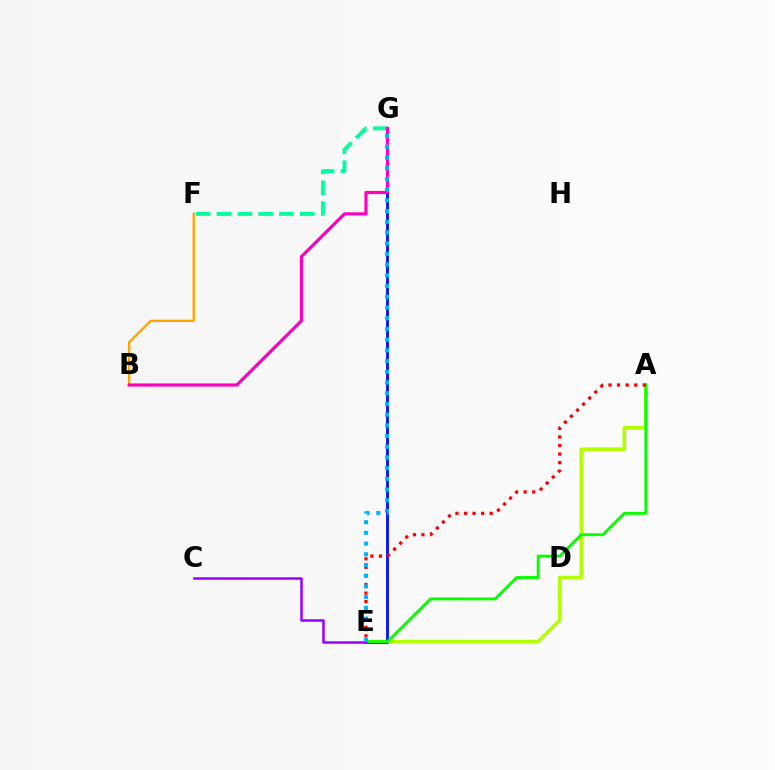{('A', 'E'): [{'color': '#b3ff00', 'line_style': 'solid', 'thickness': 2.64}, {'color': '#08ff00', 'line_style': 'solid', 'thickness': 2.08}, {'color': '#ff0000', 'line_style': 'dotted', 'thickness': 2.33}], ('E', 'G'): [{'color': '#0010ff', 'line_style': 'solid', 'thickness': 2.02}, {'color': '#00b5ff', 'line_style': 'dotted', 'thickness': 2.91}], ('C', 'E'): [{'color': '#9b00ff', 'line_style': 'solid', 'thickness': 1.8}], ('F', 'G'): [{'color': '#00ff9d', 'line_style': 'dashed', 'thickness': 2.83}], ('B', 'F'): [{'color': '#ffa500', 'line_style': 'solid', 'thickness': 1.69}], ('B', 'G'): [{'color': '#ff00bd', 'line_style': 'solid', 'thickness': 2.28}]}